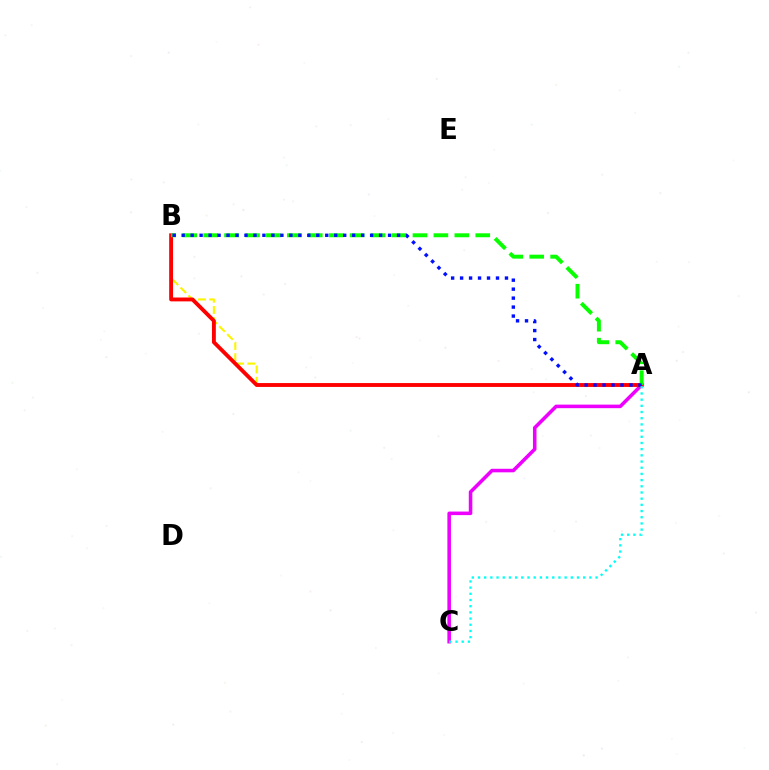{('A', 'C'): [{'color': '#ee00ff', 'line_style': 'solid', 'thickness': 2.55}, {'color': '#00fff6', 'line_style': 'dotted', 'thickness': 1.68}], ('A', 'B'): [{'color': '#fcf500', 'line_style': 'dashed', 'thickness': 1.52}, {'color': '#ff0000', 'line_style': 'solid', 'thickness': 2.79}, {'color': '#08ff00', 'line_style': 'dashed', 'thickness': 2.84}, {'color': '#0010ff', 'line_style': 'dotted', 'thickness': 2.44}]}